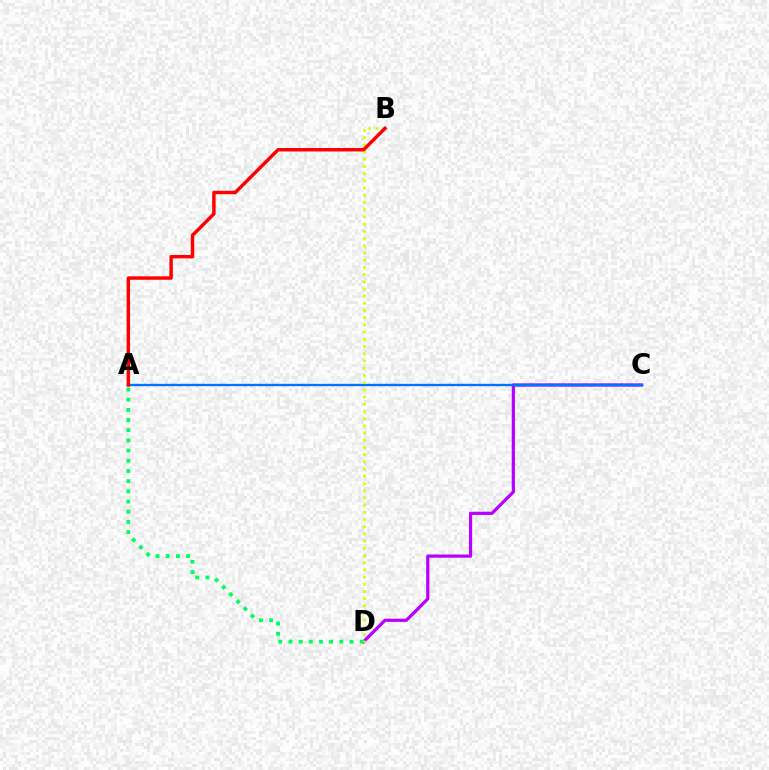{('C', 'D'): [{'color': '#b900ff', 'line_style': 'solid', 'thickness': 2.32}], ('A', 'C'): [{'color': '#0074ff', 'line_style': 'solid', 'thickness': 1.71}], ('A', 'D'): [{'color': '#00ff5c', 'line_style': 'dotted', 'thickness': 2.77}], ('B', 'D'): [{'color': '#d1ff00', 'line_style': 'dotted', 'thickness': 1.96}], ('A', 'B'): [{'color': '#ff0000', 'line_style': 'solid', 'thickness': 2.47}]}